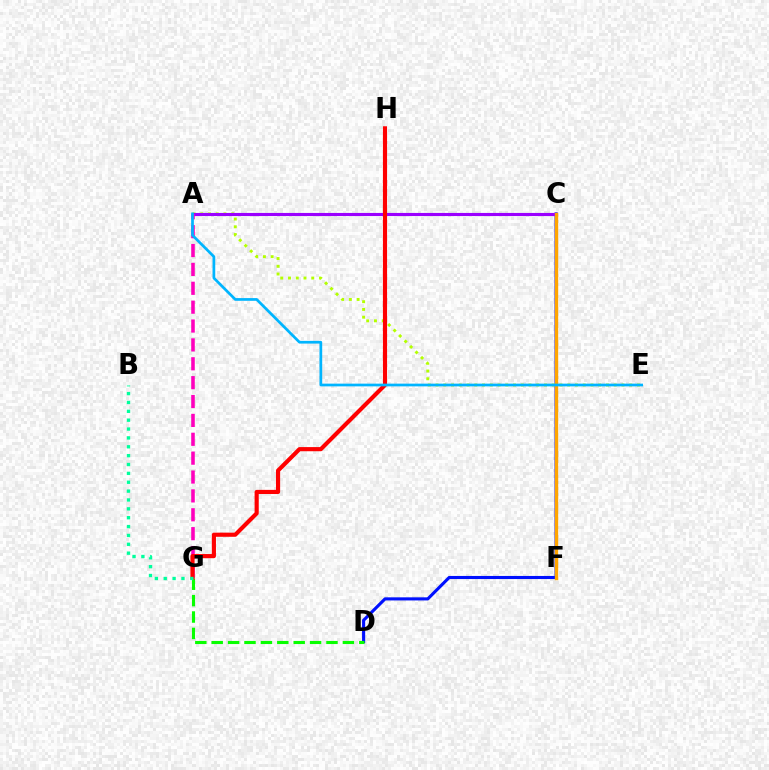{('C', 'D'): [{'color': '#0010ff', 'line_style': 'solid', 'thickness': 2.23}], ('A', 'E'): [{'color': '#b3ff00', 'line_style': 'dotted', 'thickness': 2.1}, {'color': '#00b5ff', 'line_style': 'solid', 'thickness': 1.96}], ('A', 'C'): [{'color': '#9b00ff', 'line_style': 'solid', 'thickness': 2.25}], ('A', 'G'): [{'color': '#ff00bd', 'line_style': 'dashed', 'thickness': 2.56}], ('D', 'G'): [{'color': '#08ff00', 'line_style': 'dashed', 'thickness': 2.23}], ('C', 'F'): [{'color': '#ffa500', 'line_style': 'solid', 'thickness': 2.44}], ('G', 'H'): [{'color': '#ff0000', 'line_style': 'solid', 'thickness': 2.98}], ('B', 'G'): [{'color': '#00ff9d', 'line_style': 'dotted', 'thickness': 2.41}]}